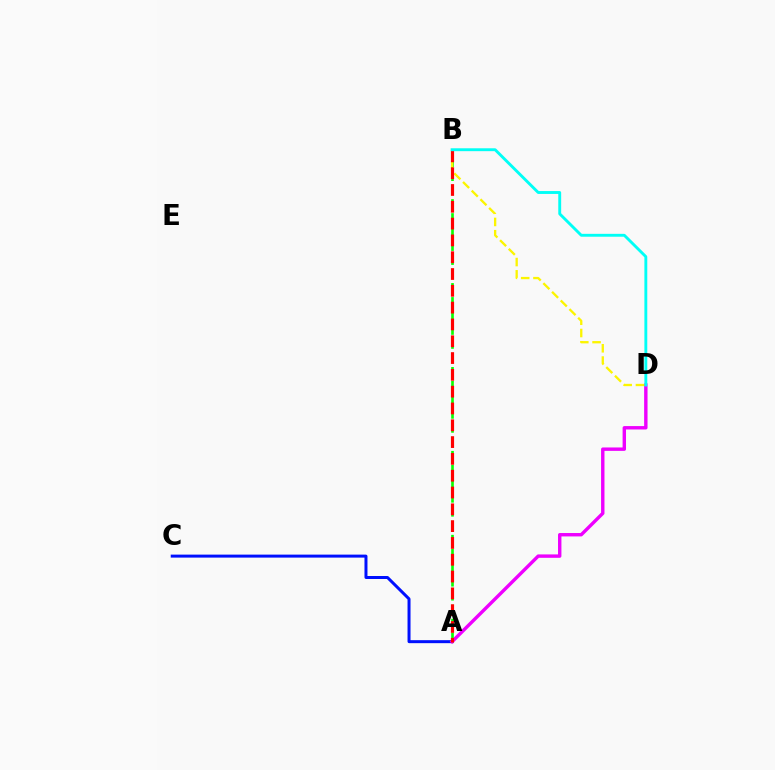{('A', 'C'): [{'color': '#0010ff', 'line_style': 'solid', 'thickness': 2.16}], ('A', 'B'): [{'color': '#08ff00', 'line_style': 'dashed', 'thickness': 1.9}, {'color': '#ff0000', 'line_style': 'dashed', 'thickness': 2.28}], ('A', 'D'): [{'color': '#ee00ff', 'line_style': 'solid', 'thickness': 2.45}], ('B', 'D'): [{'color': '#fcf500', 'line_style': 'dashed', 'thickness': 1.67}, {'color': '#00fff6', 'line_style': 'solid', 'thickness': 2.07}]}